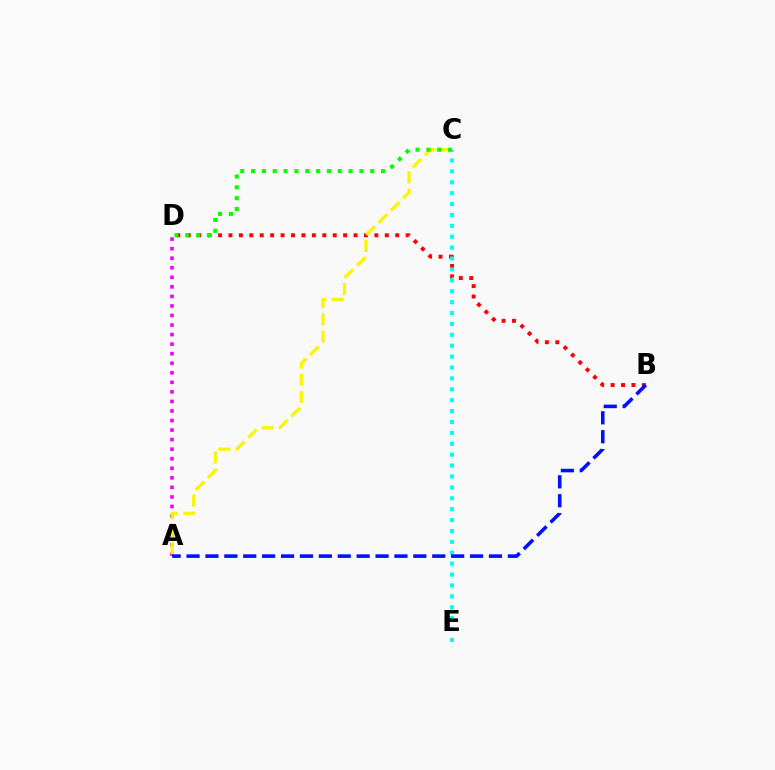{('B', 'D'): [{'color': '#ff0000', 'line_style': 'dotted', 'thickness': 2.83}], ('C', 'E'): [{'color': '#00fff6', 'line_style': 'dotted', 'thickness': 2.96}], ('A', 'D'): [{'color': '#ee00ff', 'line_style': 'dotted', 'thickness': 2.59}], ('A', 'C'): [{'color': '#fcf500', 'line_style': 'dashed', 'thickness': 2.35}], ('A', 'B'): [{'color': '#0010ff', 'line_style': 'dashed', 'thickness': 2.57}], ('C', 'D'): [{'color': '#08ff00', 'line_style': 'dotted', 'thickness': 2.94}]}